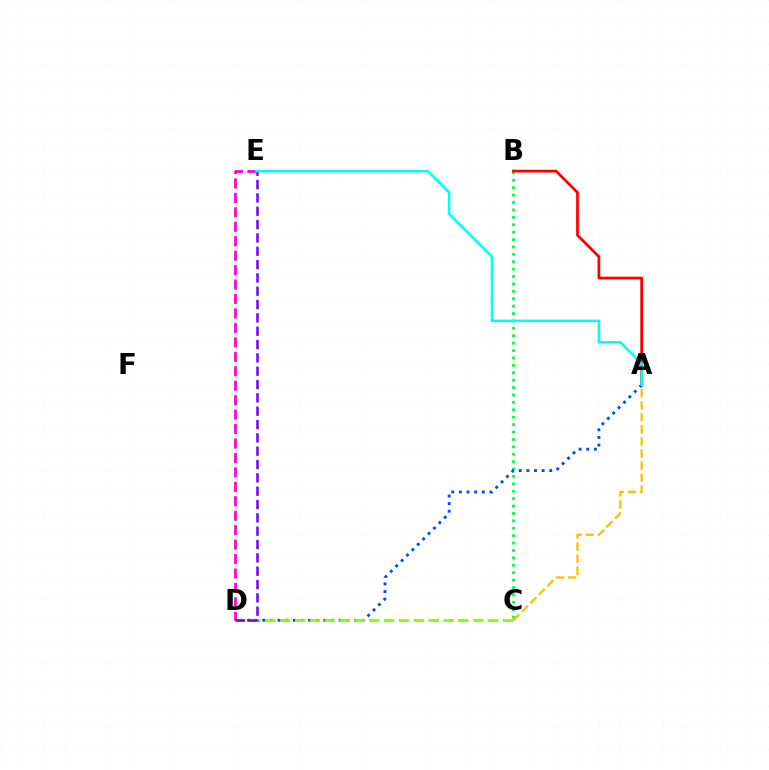{('B', 'C'): [{'color': '#00ff39', 'line_style': 'dotted', 'thickness': 2.01}], ('A', 'B'): [{'color': '#ff0000', 'line_style': 'solid', 'thickness': 1.98}], ('A', 'C'): [{'color': '#ffbd00', 'line_style': 'dashed', 'thickness': 1.64}], ('A', 'D'): [{'color': '#004bff', 'line_style': 'dotted', 'thickness': 2.07}], ('C', 'D'): [{'color': '#84ff00', 'line_style': 'dashed', 'thickness': 2.02}], ('D', 'E'): [{'color': '#ff00cf', 'line_style': 'dashed', 'thickness': 1.96}, {'color': '#7200ff', 'line_style': 'dashed', 'thickness': 1.81}], ('A', 'E'): [{'color': '#00fff6', 'line_style': 'solid', 'thickness': 1.82}]}